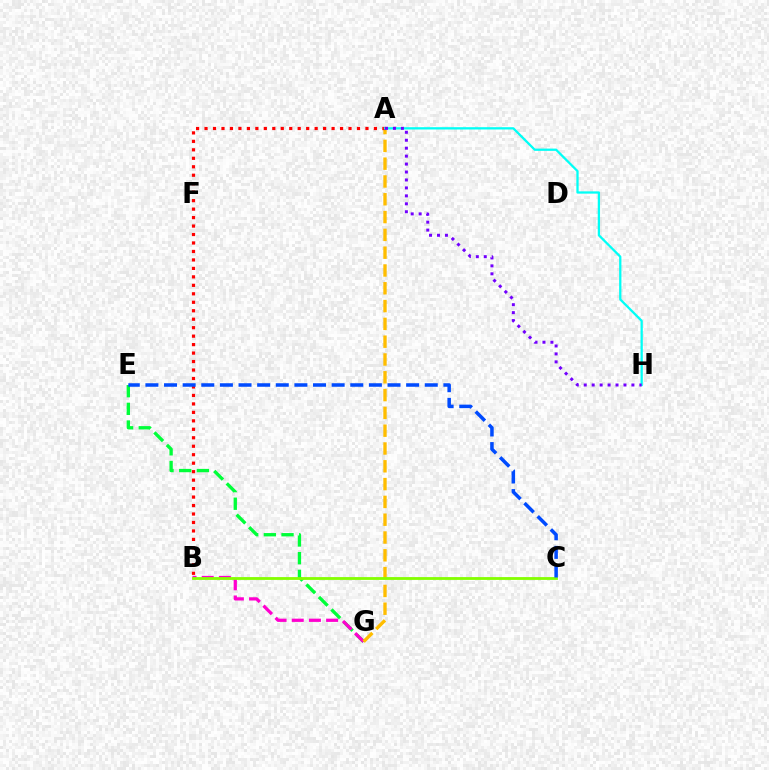{('E', 'G'): [{'color': '#00ff39', 'line_style': 'dashed', 'thickness': 2.4}], ('B', 'G'): [{'color': '#ff00cf', 'line_style': 'dashed', 'thickness': 2.33}], ('A', 'G'): [{'color': '#ffbd00', 'line_style': 'dashed', 'thickness': 2.42}], ('B', 'C'): [{'color': '#84ff00', 'line_style': 'solid', 'thickness': 2.02}], ('A', 'B'): [{'color': '#ff0000', 'line_style': 'dotted', 'thickness': 2.3}], ('A', 'H'): [{'color': '#00fff6', 'line_style': 'solid', 'thickness': 1.64}, {'color': '#7200ff', 'line_style': 'dotted', 'thickness': 2.16}], ('C', 'E'): [{'color': '#004bff', 'line_style': 'dashed', 'thickness': 2.53}]}